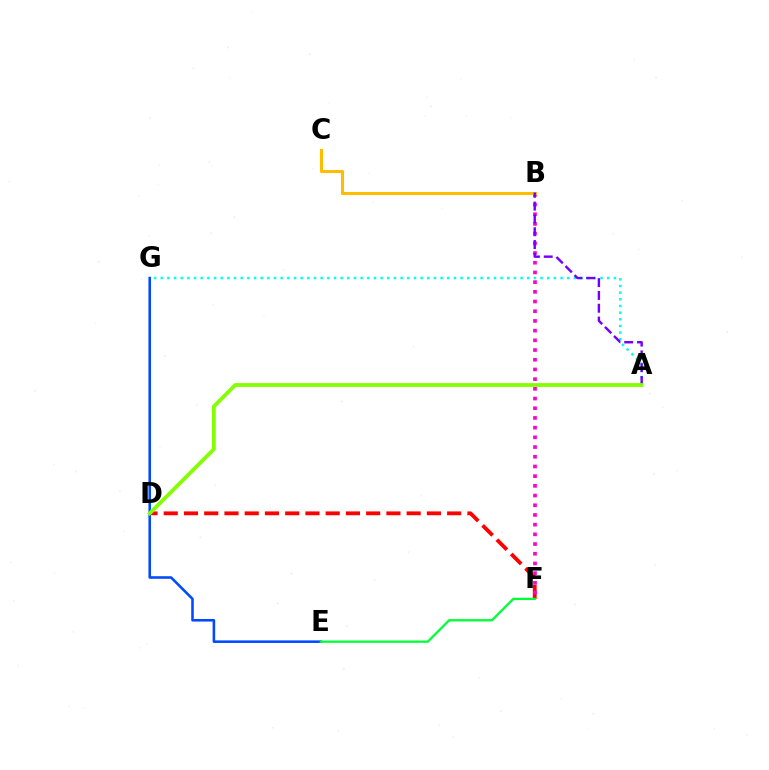{('D', 'F'): [{'color': '#ff0000', 'line_style': 'dashed', 'thickness': 2.75}], ('E', 'G'): [{'color': '#004bff', 'line_style': 'solid', 'thickness': 1.86}], ('B', 'F'): [{'color': '#ff00cf', 'line_style': 'dotted', 'thickness': 2.64}], ('A', 'G'): [{'color': '#00fff6', 'line_style': 'dotted', 'thickness': 1.81}], ('B', 'C'): [{'color': '#ffbd00', 'line_style': 'solid', 'thickness': 2.19}], ('A', 'B'): [{'color': '#7200ff', 'line_style': 'dashed', 'thickness': 1.74}], ('E', 'F'): [{'color': '#00ff39', 'line_style': 'solid', 'thickness': 1.65}], ('A', 'D'): [{'color': '#84ff00', 'line_style': 'solid', 'thickness': 2.73}]}